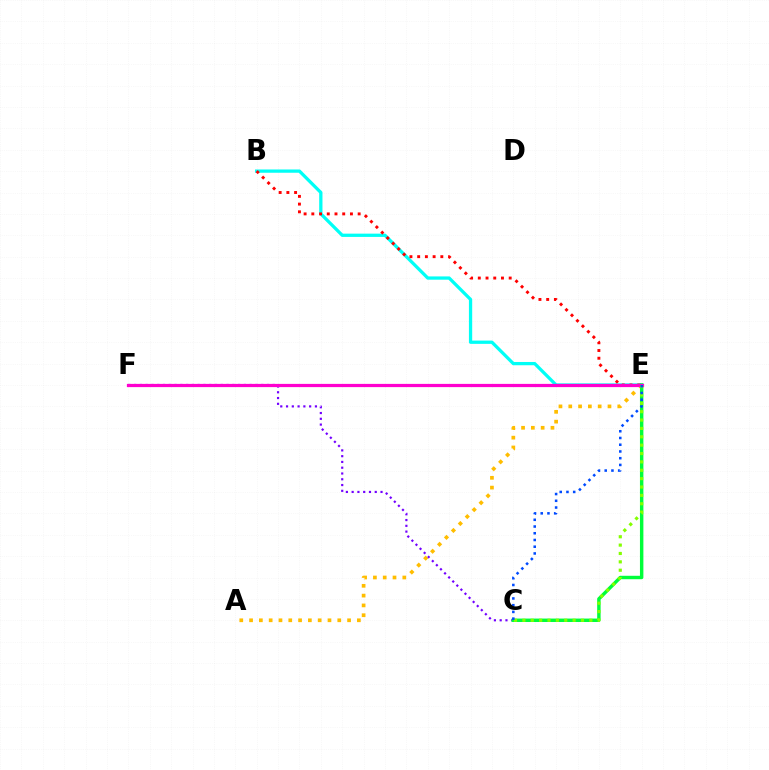{('B', 'E'): [{'color': '#00fff6', 'line_style': 'solid', 'thickness': 2.36}, {'color': '#ff0000', 'line_style': 'dotted', 'thickness': 2.1}], ('A', 'E'): [{'color': '#ffbd00', 'line_style': 'dotted', 'thickness': 2.66}], ('C', 'F'): [{'color': '#7200ff', 'line_style': 'dotted', 'thickness': 1.57}], ('C', 'E'): [{'color': '#00ff39', 'line_style': 'solid', 'thickness': 2.47}, {'color': '#84ff00', 'line_style': 'dotted', 'thickness': 2.27}, {'color': '#004bff', 'line_style': 'dotted', 'thickness': 1.83}], ('E', 'F'): [{'color': '#ff00cf', 'line_style': 'solid', 'thickness': 2.32}]}